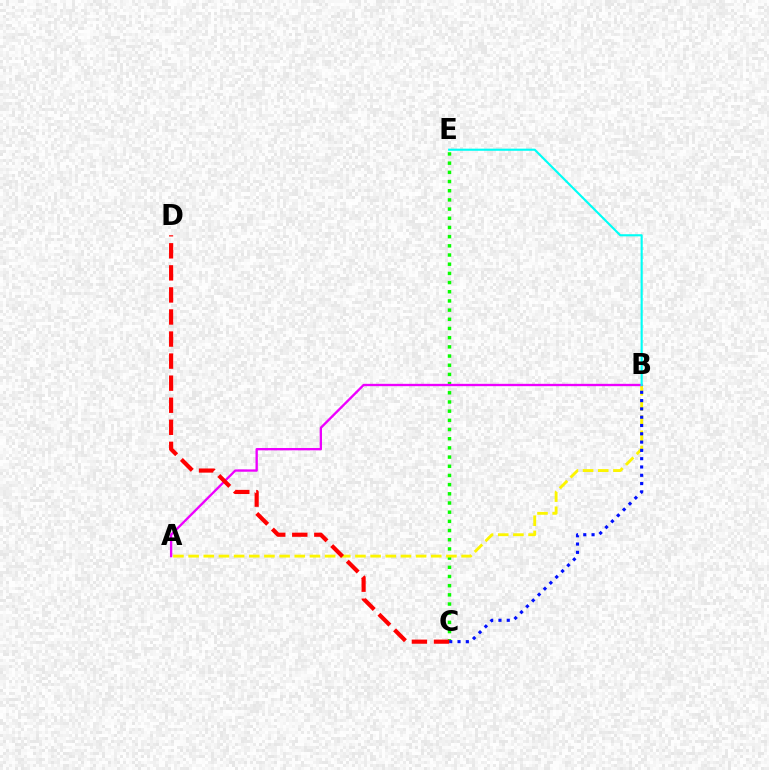{('C', 'E'): [{'color': '#08ff00', 'line_style': 'dotted', 'thickness': 2.5}], ('A', 'B'): [{'color': '#fcf500', 'line_style': 'dashed', 'thickness': 2.06}, {'color': '#ee00ff', 'line_style': 'solid', 'thickness': 1.68}], ('B', 'C'): [{'color': '#0010ff', 'line_style': 'dotted', 'thickness': 2.25}], ('B', 'E'): [{'color': '#00fff6', 'line_style': 'solid', 'thickness': 1.54}], ('C', 'D'): [{'color': '#ff0000', 'line_style': 'dashed', 'thickness': 3.0}]}